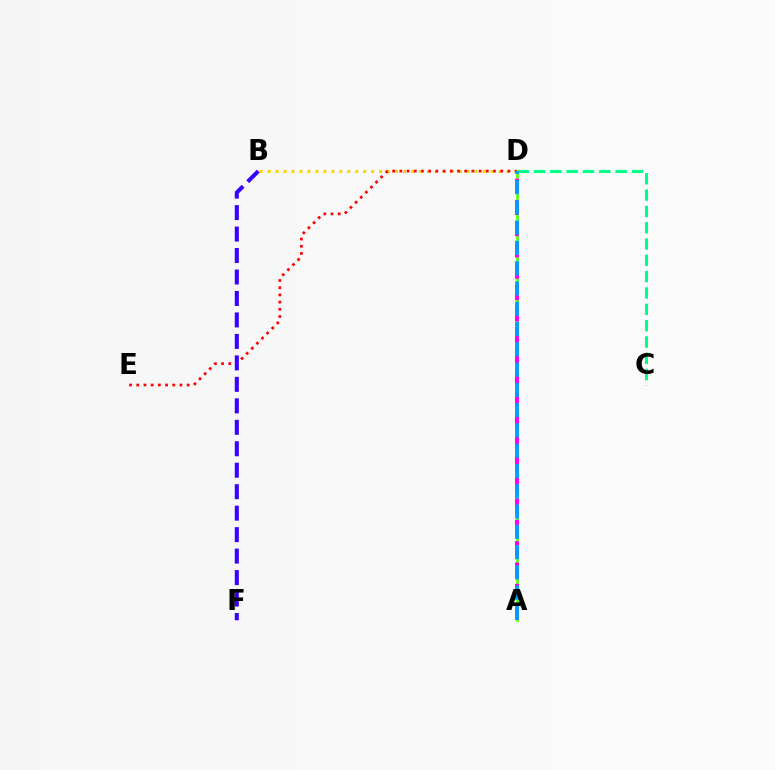{('C', 'D'): [{'color': '#00ff86', 'line_style': 'dashed', 'thickness': 2.22}], ('A', 'D'): [{'color': '#4fff00', 'line_style': 'solid', 'thickness': 1.88}, {'color': '#ff00ed', 'line_style': 'dashed', 'thickness': 2.9}, {'color': '#009eff', 'line_style': 'dashed', 'thickness': 2.75}], ('B', 'D'): [{'color': '#ffd500', 'line_style': 'dotted', 'thickness': 2.16}], ('D', 'E'): [{'color': '#ff0000', 'line_style': 'dotted', 'thickness': 1.96}], ('B', 'F'): [{'color': '#3700ff', 'line_style': 'dashed', 'thickness': 2.92}]}